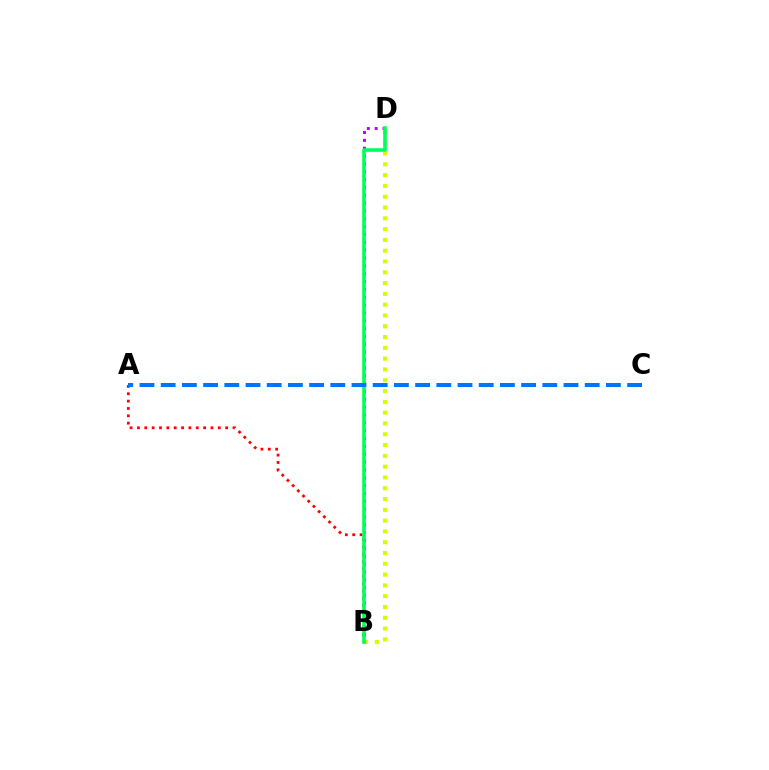{('A', 'B'): [{'color': '#ff0000', 'line_style': 'dotted', 'thickness': 2.0}], ('B', 'D'): [{'color': '#d1ff00', 'line_style': 'dotted', 'thickness': 2.93}, {'color': '#b900ff', 'line_style': 'dotted', 'thickness': 2.13}, {'color': '#00ff5c', 'line_style': 'solid', 'thickness': 2.58}], ('A', 'C'): [{'color': '#0074ff', 'line_style': 'dashed', 'thickness': 2.88}]}